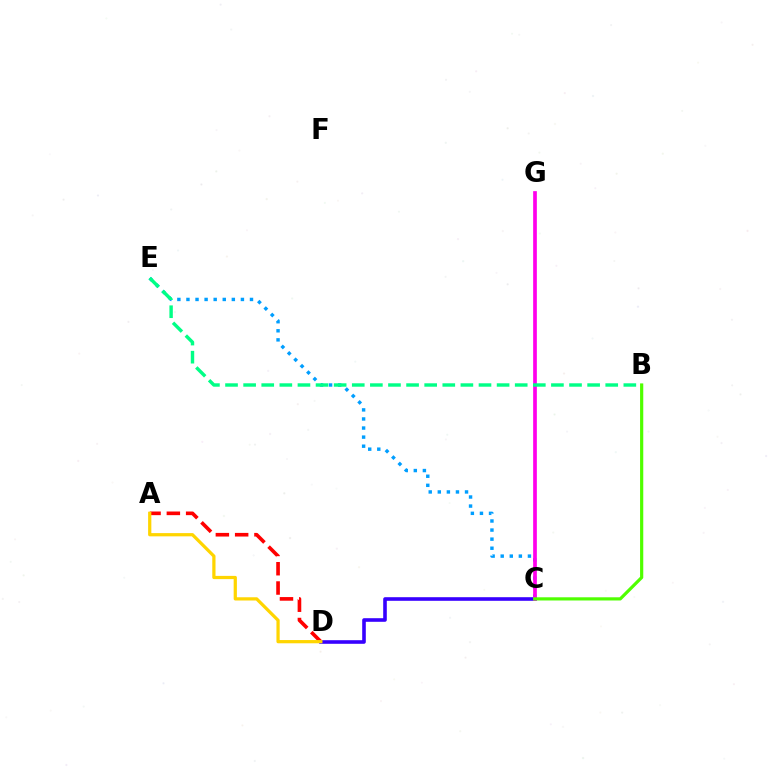{('C', 'D'): [{'color': '#3700ff', 'line_style': 'solid', 'thickness': 2.59}], ('C', 'E'): [{'color': '#009eff', 'line_style': 'dotted', 'thickness': 2.47}], ('C', 'G'): [{'color': '#ff00ed', 'line_style': 'solid', 'thickness': 2.66}], ('A', 'D'): [{'color': '#ff0000', 'line_style': 'dashed', 'thickness': 2.62}, {'color': '#ffd500', 'line_style': 'solid', 'thickness': 2.33}], ('B', 'E'): [{'color': '#00ff86', 'line_style': 'dashed', 'thickness': 2.46}], ('B', 'C'): [{'color': '#4fff00', 'line_style': 'solid', 'thickness': 2.3}]}